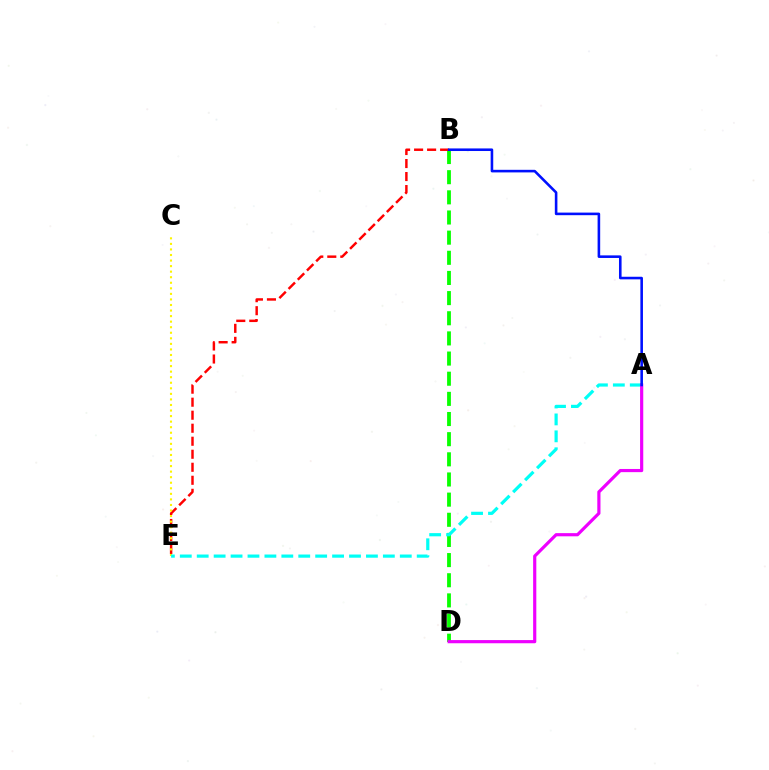{('B', 'D'): [{'color': '#08ff00', 'line_style': 'dashed', 'thickness': 2.74}], ('B', 'E'): [{'color': '#ff0000', 'line_style': 'dashed', 'thickness': 1.77}], ('C', 'E'): [{'color': '#fcf500', 'line_style': 'dotted', 'thickness': 1.51}], ('A', 'E'): [{'color': '#00fff6', 'line_style': 'dashed', 'thickness': 2.3}], ('A', 'D'): [{'color': '#ee00ff', 'line_style': 'solid', 'thickness': 2.29}], ('A', 'B'): [{'color': '#0010ff', 'line_style': 'solid', 'thickness': 1.86}]}